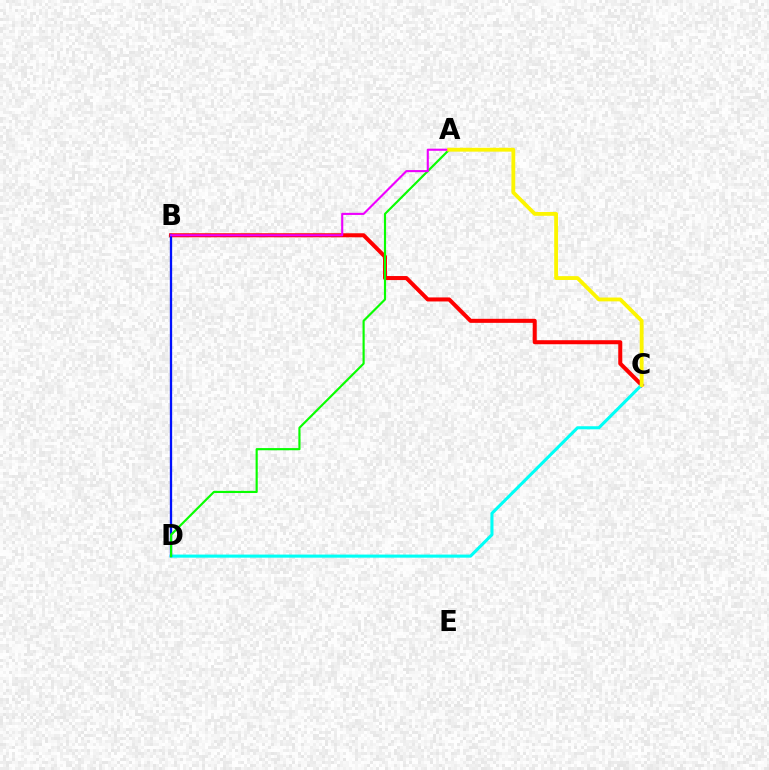{('B', 'C'): [{'color': '#ff0000', 'line_style': 'solid', 'thickness': 2.9}], ('C', 'D'): [{'color': '#00fff6', 'line_style': 'solid', 'thickness': 2.22}], ('B', 'D'): [{'color': '#0010ff', 'line_style': 'solid', 'thickness': 1.66}], ('A', 'D'): [{'color': '#08ff00', 'line_style': 'solid', 'thickness': 1.55}], ('A', 'B'): [{'color': '#ee00ff', 'line_style': 'solid', 'thickness': 1.52}], ('A', 'C'): [{'color': '#fcf500', 'line_style': 'solid', 'thickness': 2.76}]}